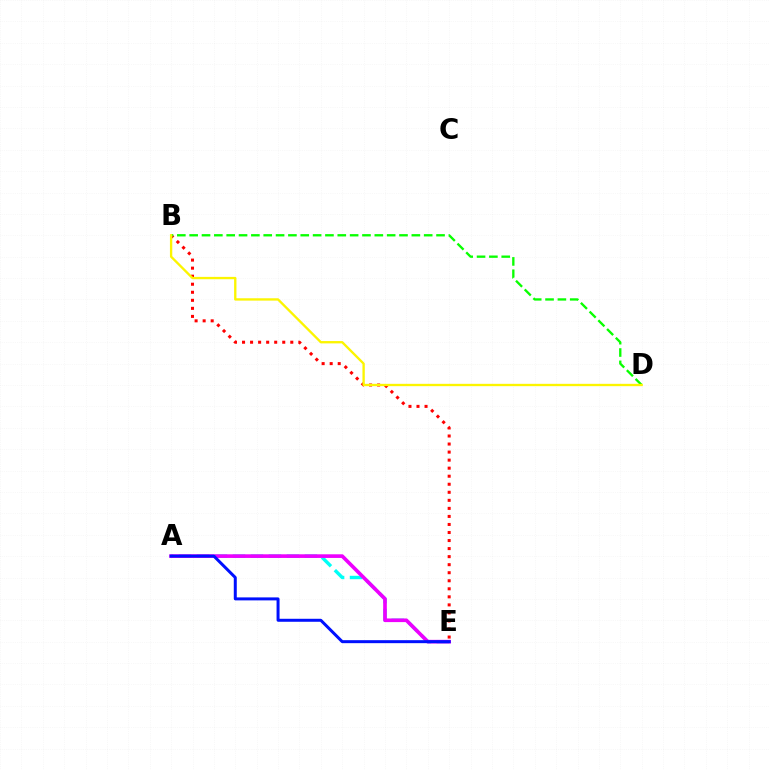{('A', 'E'): [{'color': '#00fff6', 'line_style': 'dashed', 'thickness': 2.44}, {'color': '#ee00ff', 'line_style': 'solid', 'thickness': 2.63}, {'color': '#0010ff', 'line_style': 'solid', 'thickness': 2.15}], ('B', 'E'): [{'color': '#ff0000', 'line_style': 'dotted', 'thickness': 2.18}], ('B', 'D'): [{'color': '#08ff00', 'line_style': 'dashed', 'thickness': 1.68}, {'color': '#fcf500', 'line_style': 'solid', 'thickness': 1.68}]}